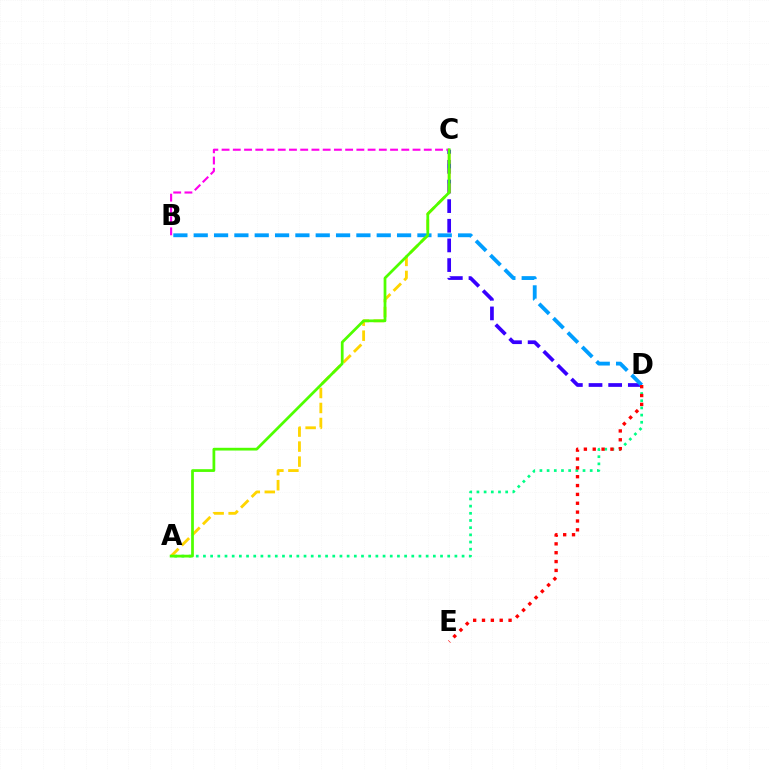{('A', 'D'): [{'color': '#00ff86', 'line_style': 'dotted', 'thickness': 1.95}], ('C', 'D'): [{'color': '#3700ff', 'line_style': 'dashed', 'thickness': 2.67}], ('A', 'C'): [{'color': '#ffd500', 'line_style': 'dashed', 'thickness': 2.04}, {'color': '#4fff00', 'line_style': 'solid', 'thickness': 1.98}], ('B', 'C'): [{'color': '#ff00ed', 'line_style': 'dashed', 'thickness': 1.53}], ('B', 'D'): [{'color': '#009eff', 'line_style': 'dashed', 'thickness': 2.76}], ('D', 'E'): [{'color': '#ff0000', 'line_style': 'dotted', 'thickness': 2.41}]}